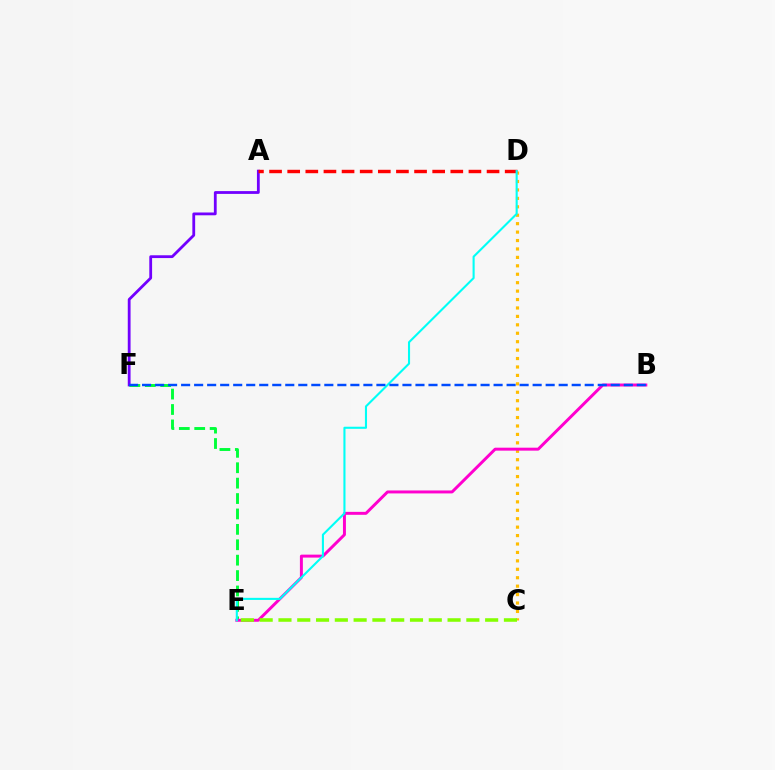{('A', 'F'): [{'color': '#7200ff', 'line_style': 'solid', 'thickness': 2.01}], ('C', 'D'): [{'color': '#ffbd00', 'line_style': 'dotted', 'thickness': 2.29}], ('E', 'F'): [{'color': '#00ff39', 'line_style': 'dashed', 'thickness': 2.09}], ('B', 'E'): [{'color': '#ff00cf', 'line_style': 'solid', 'thickness': 2.13}], ('C', 'E'): [{'color': '#84ff00', 'line_style': 'dashed', 'thickness': 2.55}], ('A', 'D'): [{'color': '#ff0000', 'line_style': 'dashed', 'thickness': 2.46}], ('D', 'E'): [{'color': '#00fff6', 'line_style': 'solid', 'thickness': 1.51}], ('B', 'F'): [{'color': '#004bff', 'line_style': 'dashed', 'thickness': 1.77}]}